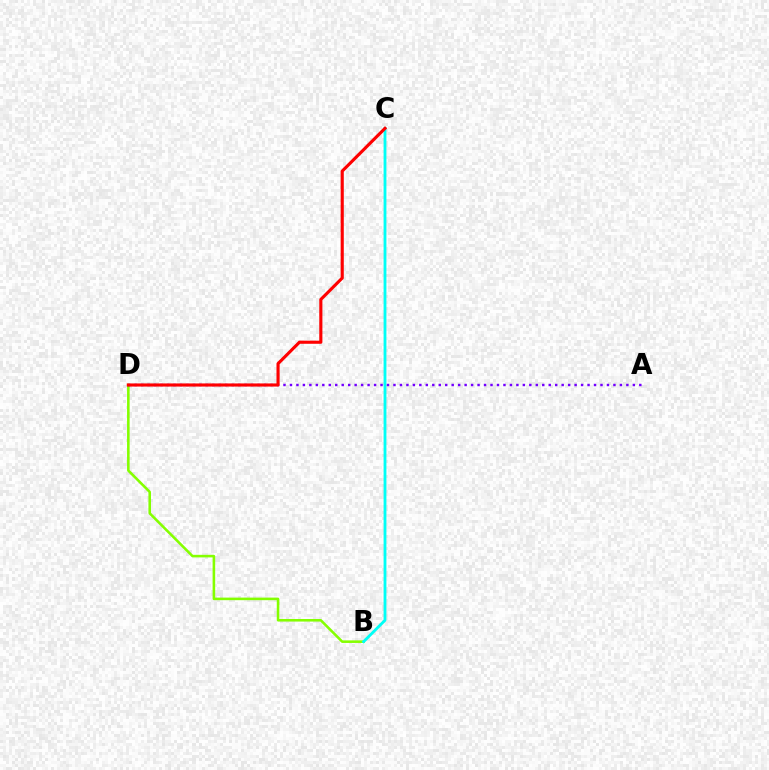{('B', 'D'): [{'color': '#84ff00', 'line_style': 'solid', 'thickness': 1.85}], ('B', 'C'): [{'color': '#00fff6', 'line_style': 'solid', 'thickness': 2.04}], ('A', 'D'): [{'color': '#7200ff', 'line_style': 'dotted', 'thickness': 1.76}], ('C', 'D'): [{'color': '#ff0000', 'line_style': 'solid', 'thickness': 2.25}]}